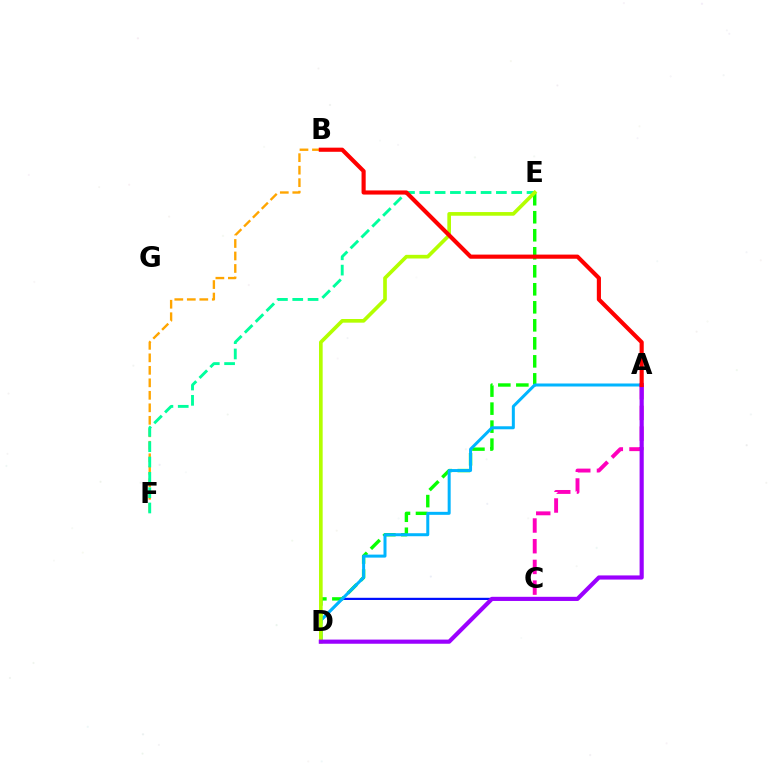{('D', 'E'): [{'color': '#08ff00', 'line_style': 'dashed', 'thickness': 2.45}, {'color': '#b3ff00', 'line_style': 'solid', 'thickness': 2.64}], ('B', 'F'): [{'color': '#ffa500', 'line_style': 'dashed', 'thickness': 1.7}], ('C', 'D'): [{'color': '#0010ff', 'line_style': 'solid', 'thickness': 1.58}], ('E', 'F'): [{'color': '#00ff9d', 'line_style': 'dashed', 'thickness': 2.08}], ('A', 'D'): [{'color': '#00b5ff', 'line_style': 'solid', 'thickness': 2.16}, {'color': '#9b00ff', 'line_style': 'solid', 'thickness': 2.99}], ('A', 'C'): [{'color': '#ff00bd', 'line_style': 'dashed', 'thickness': 2.81}], ('A', 'B'): [{'color': '#ff0000', 'line_style': 'solid', 'thickness': 2.98}]}